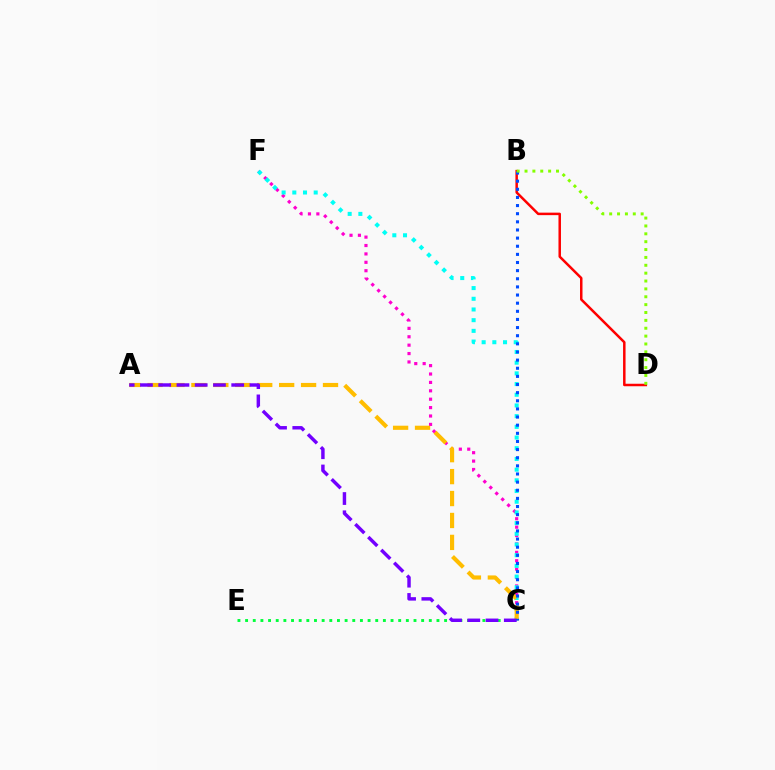{('C', 'E'): [{'color': '#00ff39', 'line_style': 'dotted', 'thickness': 2.08}], ('C', 'F'): [{'color': '#ff00cf', 'line_style': 'dotted', 'thickness': 2.28}, {'color': '#00fff6', 'line_style': 'dotted', 'thickness': 2.91}], ('A', 'C'): [{'color': '#ffbd00', 'line_style': 'dashed', 'thickness': 2.98}, {'color': '#7200ff', 'line_style': 'dashed', 'thickness': 2.48}], ('B', 'D'): [{'color': '#ff0000', 'line_style': 'solid', 'thickness': 1.8}, {'color': '#84ff00', 'line_style': 'dotted', 'thickness': 2.14}], ('B', 'C'): [{'color': '#004bff', 'line_style': 'dotted', 'thickness': 2.21}]}